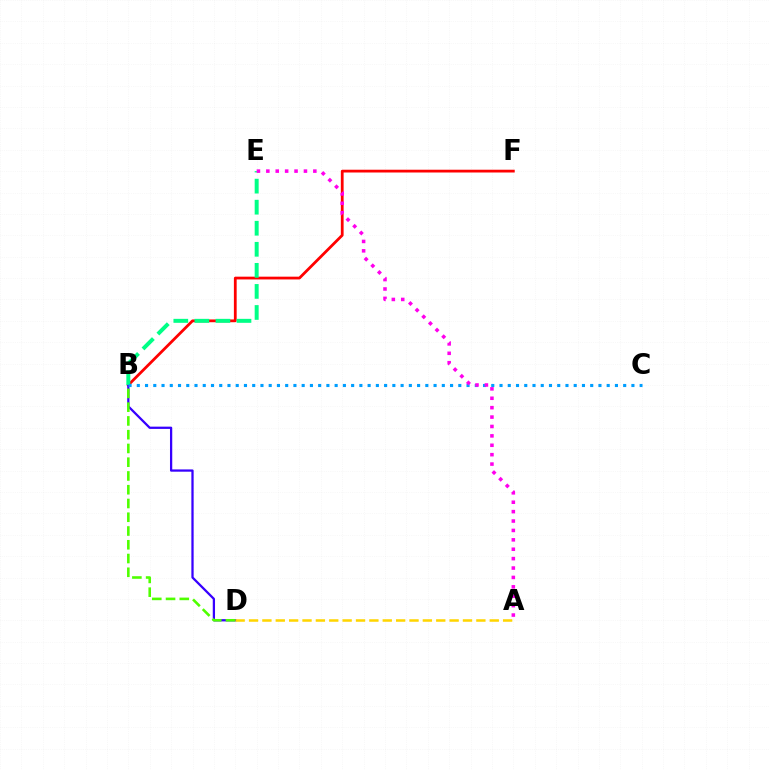{('B', 'F'): [{'color': '#ff0000', 'line_style': 'solid', 'thickness': 2.0}], ('B', 'D'): [{'color': '#3700ff', 'line_style': 'solid', 'thickness': 1.63}, {'color': '#4fff00', 'line_style': 'dashed', 'thickness': 1.87}], ('B', 'E'): [{'color': '#00ff86', 'line_style': 'dashed', 'thickness': 2.86}], ('A', 'D'): [{'color': '#ffd500', 'line_style': 'dashed', 'thickness': 1.82}], ('B', 'C'): [{'color': '#009eff', 'line_style': 'dotted', 'thickness': 2.24}], ('A', 'E'): [{'color': '#ff00ed', 'line_style': 'dotted', 'thickness': 2.55}]}